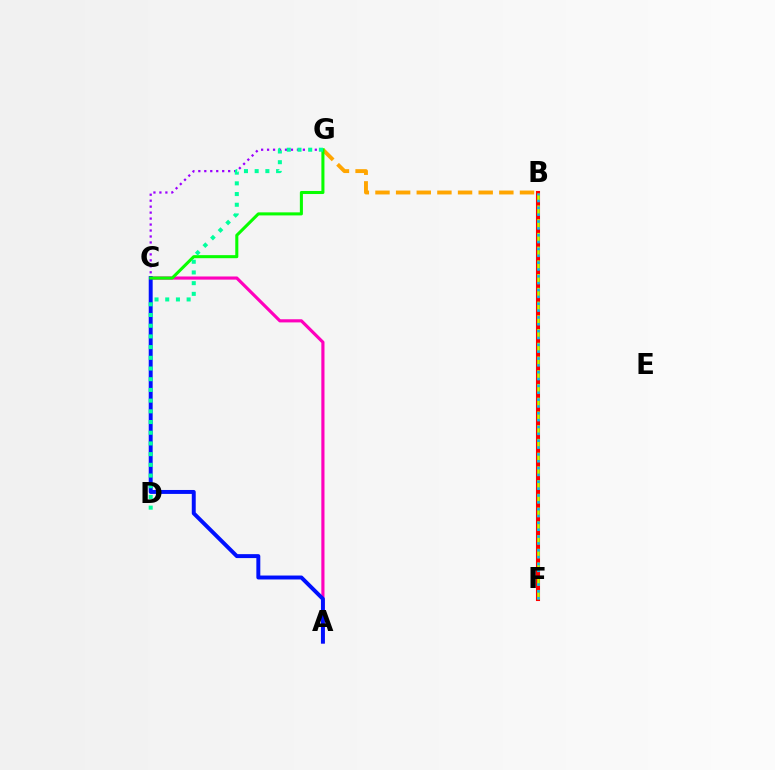{('C', 'G'): [{'color': '#9b00ff', 'line_style': 'dotted', 'thickness': 1.62}, {'color': '#08ff00', 'line_style': 'solid', 'thickness': 2.2}], ('B', 'F'): [{'color': '#ff0000', 'line_style': 'solid', 'thickness': 2.94}, {'color': '#b3ff00', 'line_style': 'dashed', 'thickness': 1.87}, {'color': '#00b5ff', 'line_style': 'dotted', 'thickness': 1.86}], ('A', 'C'): [{'color': '#ff00bd', 'line_style': 'solid', 'thickness': 2.27}, {'color': '#0010ff', 'line_style': 'solid', 'thickness': 2.84}], ('B', 'G'): [{'color': '#ffa500', 'line_style': 'dashed', 'thickness': 2.8}], ('D', 'G'): [{'color': '#00ff9d', 'line_style': 'dotted', 'thickness': 2.91}]}